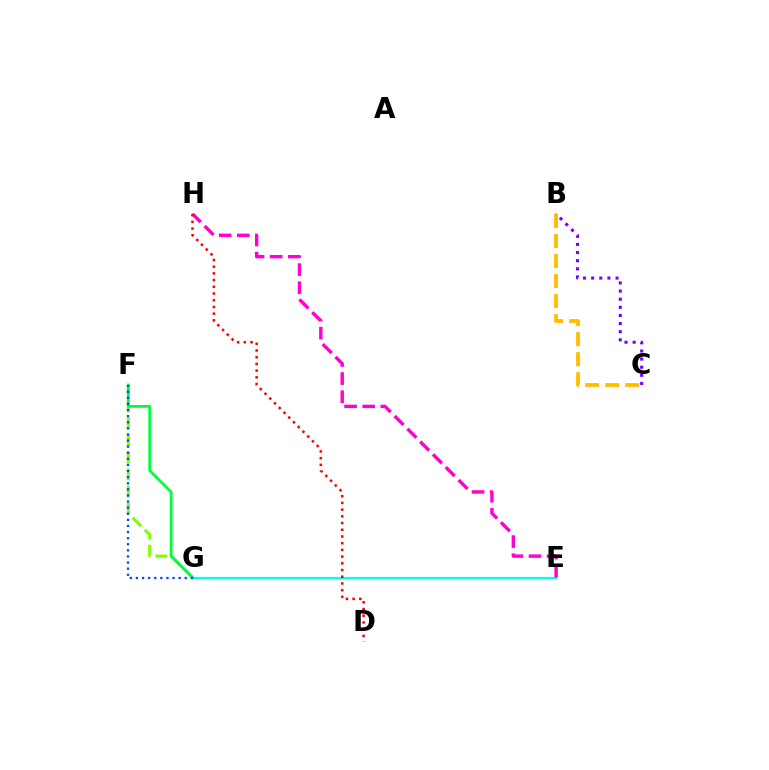{('B', 'C'): [{'color': '#ffbd00', 'line_style': 'dashed', 'thickness': 2.72}, {'color': '#7200ff', 'line_style': 'dotted', 'thickness': 2.21}], ('F', 'G'): [{'color': '#84ff00', 'line_style': 'dashed', 'thickness': 2.31}, {'color': '#00ff39', 'line_style': 'solid', 'thickness': 2.0}, {'color': '#004bff', 'line_style': 'dotted', 'thickness': 1.66}], ('E', 'G'): [{'color': '#00fff6', 'line_style': 'solid', 'thickness': 1.6}], ('E', 'H'): [{'color': '#ff00cf', 'line_style': 'dashed', 'thickness': 2.46}], ('D', 'H'): [{'color': '#ff0000', 'line_style': 'dotted', 'thickness': 1.82}]}